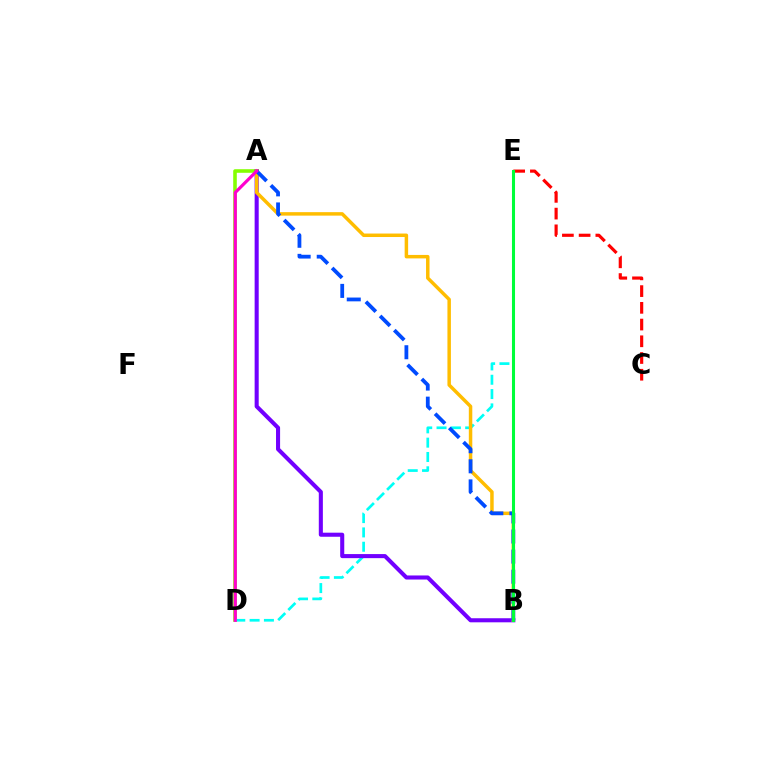{('A', 'D'): [{'color': '#84ff00', 'line_style': 'solid', 'thickness': 2.58}, {'color': '#ff00cf', 'line_style': 'solid', 'thickness': 2.28}], ('D', 'E'): [{'color': '#00fff6', 'line_style': 'dashed', 'thickness': 1.95}], ('A', 'B'): [{'color': '#7200ff', 'line_style': 'solid', 'thickness': 2.93}, {'color': '#ffbd00', 'line_style': 'solid', 'thickness': 2.5}, {'color': '#004bff', 'line_style': 'dashed', 'thickness': 2.73}], ('C', 'E'): [{'color': '#ff0000', 'line_style': 'dashed', 'thickness': 2.27}], ('B', 'E'): [{'color': '#00ff39', 'line_style': 'solid', 'thickness': 2.2}]}